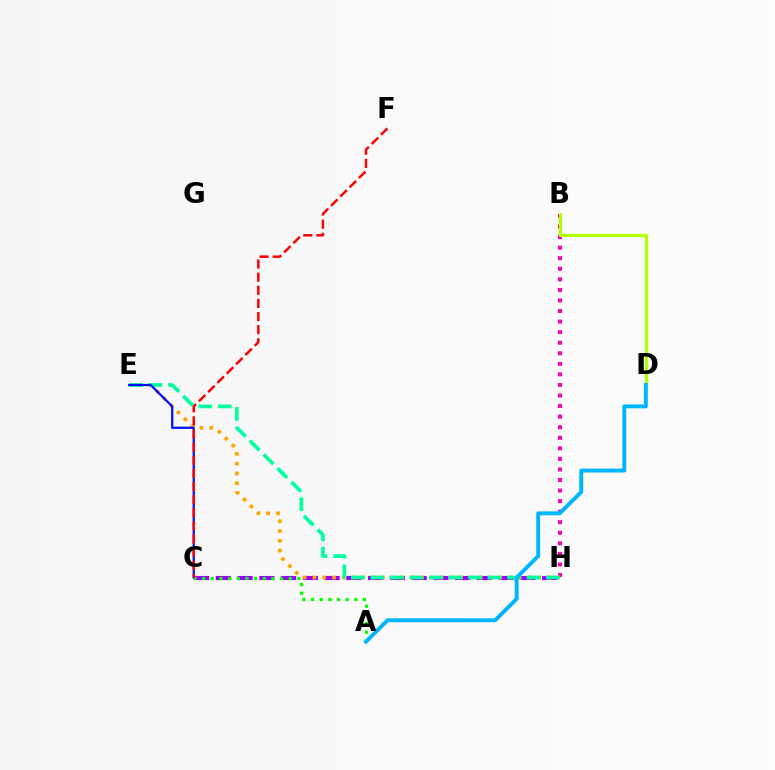{('C', 'H'): [{'color': '#9b00ff', 'line_style': 'dashed', 'thickness': 2.96}], ('B', 'H'): [{'color': '#ff00bd', 'line_style': 'dotted', 'thickness': 2.87}], ('E', 'H'): [{'color': '#ffa500', 'line_style': 'dotted', 'thickness': 2.66}, {'color': '#00ff9d', 'line_style': 'dashed', 'thickness': 2.65}], ('B', 'D'): [{'color': '#b3ff00', 'line_style': 'solid', 'thickness': 2.31}], ('C', 'E'): [{'color': '#0010ff', 'line_style': 'solid', 'thickness': 1.61}], ('A', 'C'): [{'color': '#08ff00', 'line_style': 'dotted', 'thickness': 2.35}], ('A', 'D'): [{'color': '#00b5ff', 'line_style': 'solid', 'thickness': 2.81}], ('C', 'F'): [{'color': '#ff0000', 'line_style': 'dashed', 'thickness': 1.78}]}